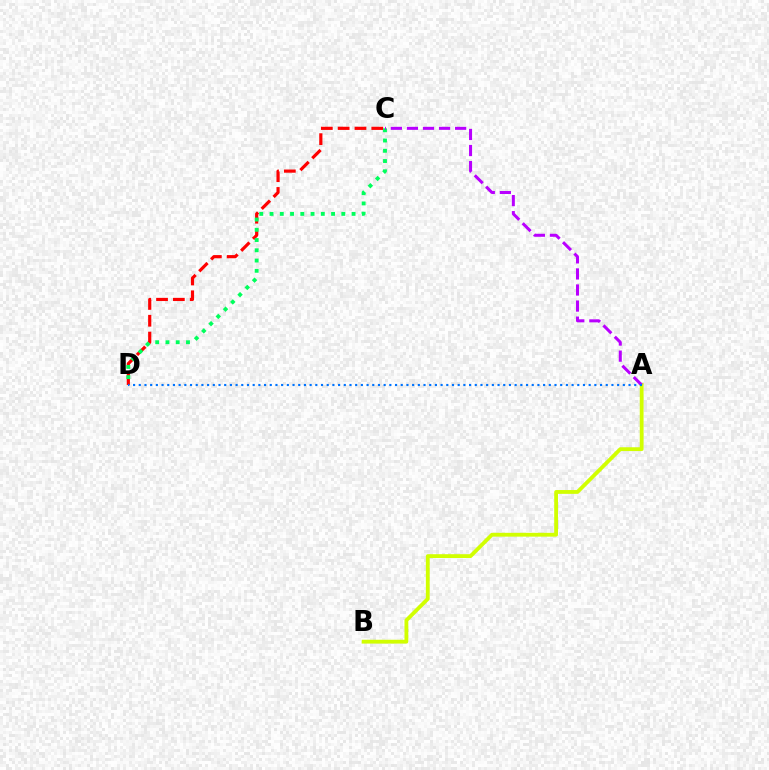{('C', 'D'): [{'color': '#ff0000', 'line_style': 'dashed', 'thickness': 2.28}, {'color': '#00ff5c', 'line_style': 'dotted', 'thickness': 2.79}], ('A', 'B'): [{'color': '#d1ff00', 'line_style': 'solid', 'thickness': 2.74}], ('A', 'C'): [{'color': '#b900ff', 'line_style': 'dashed', 'thickness': 2.18}], ('A', 'D'): [{'color': '#0074ff', 'line_style': 'dotted', 'thickness': 1.55}]}